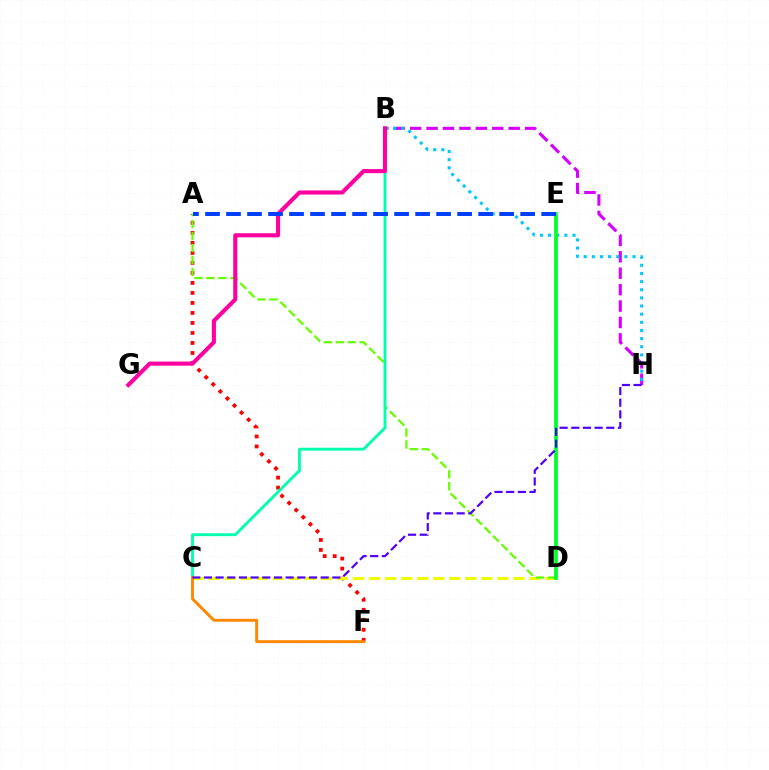{('A', 'F'): [{'color': '#ff0000', 'line_style': 'dotted', 'thickness': 2.72}], ('C', 'D'): [{'color': '#eeff00', 'line_style': 'dashed', 'thickness': 2.18}], ('A', 'D'): [{'color': '#66ff00', 'line_style': 'dashed', 'thickness': 1.63}], ('B', 'H'): [{'color': '#d600ff', 'line_style': 'dashed', 'thickness': 2.23}, {'color': '#00c7ff', 'line_style': 'dotted', 'thickness': 2.21}], ('B', 'C'): [{'color': '#00ffaf', 'line_style': 'solid', 'thickness': 2.06}], ('D', 'E'): [{'color': '#00ff27', 'line_style': 'solid', 'thickness': 2.69}], ('B', 'G'): [{'color': '#ff00a0', 'line_style': 'solid', 'thickness': 2.95}], ('C', 'F'): [{'color': '#ff8800', 'line_style': 'solid', 'thickness': 2.11}], ('A', 'E'): [{'color': '#003fff', 'line_style': 'dashed', 'thickness': 2.85}], ('C', 'H'): [{'color': '#4f00ff', 'line_style': 'dashed', 'thickness': 1.59}]}